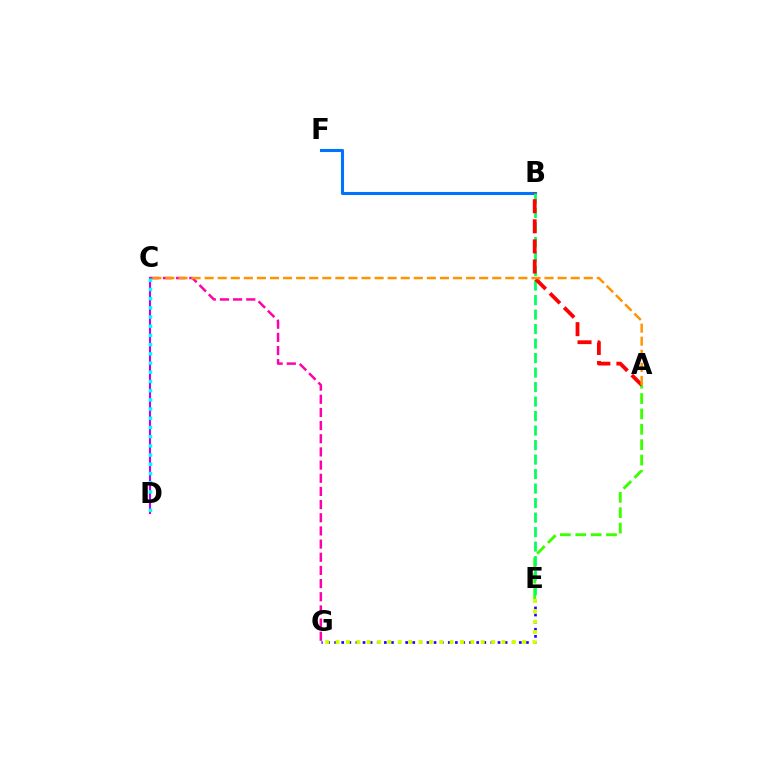{('E', 'G'): [{'color': '#2500ff', 'line_style': 'dotted', 'thickness': 1.93}, {'color': '#d1ff00', 'line_style': 'dotted', 'thickness': 2.82}], ('C', 'D'): [{'color': '#b900ff', 'line_style': 'solid', 'thickness': 1.54}, {'color': '#00fff6', 'line_style': 'dotted', 'thickness': 2.5}], ('A', 'E'): [{'color': '#3dff00', 'line_style': 'dashed', 'thickness': 2.09}], ('B', 'F'): [{'color': '#0074ff', 'line_style': 'solid', 'thickness': 2.21}], ('B', 'E'): [{'color': '#00ff5c', 'line_style': 'dashed', 'thickness': 1.97}], ('C', 'G'): [{'color': '#ff00ac', 'line_style': 'dashed', 'thickness': 1.79}], ('A', 'B'): [{'color': '#ff0000', 'line_style': 'dashed', 'thickness': 2.73}], ('A', 'C'): [{'color': '#ff9400', 'line_style': 'dashed', 'thickness': 1.78}]}